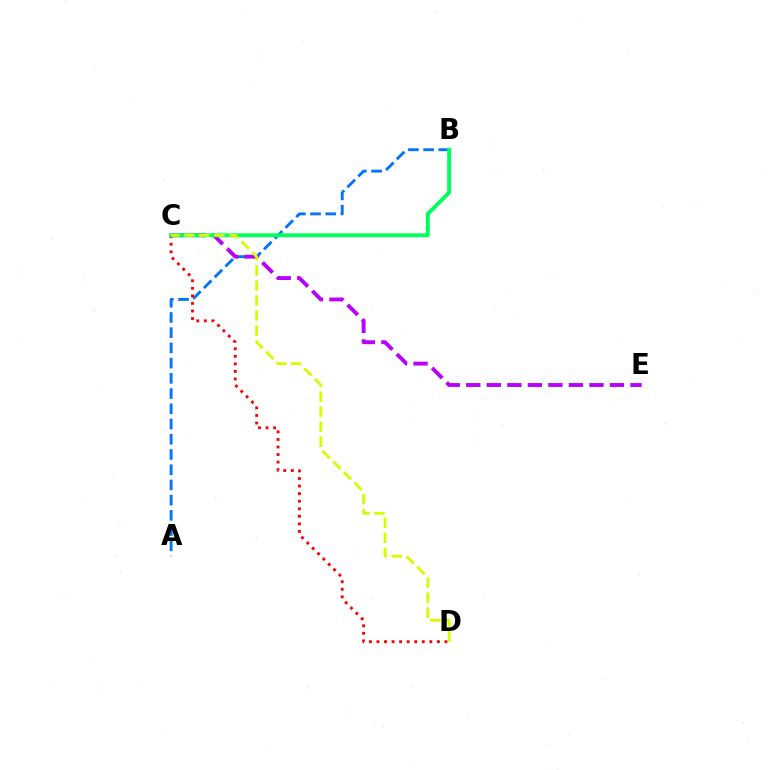{('A', 'B'): [{'color': '#0074ff', 'line_style': 'dashed', 'thickness': 2.07}], ('C', 'E'): [{'color': '#b900ff', 'line_style': 'dashed', 'thickness': 2.79}], ('C', 'D'): [{'color': '#ff0000', 'line_style': 'dotted', 'thickness': 2.05}, {'color': '#d1ff00', 'line_style': 'dashed', 'thickness': 2.04}], ('B', 'C'): [{'color': '#00ff5c', 'line_style': 'solid', 'thickness': 2.81}]}